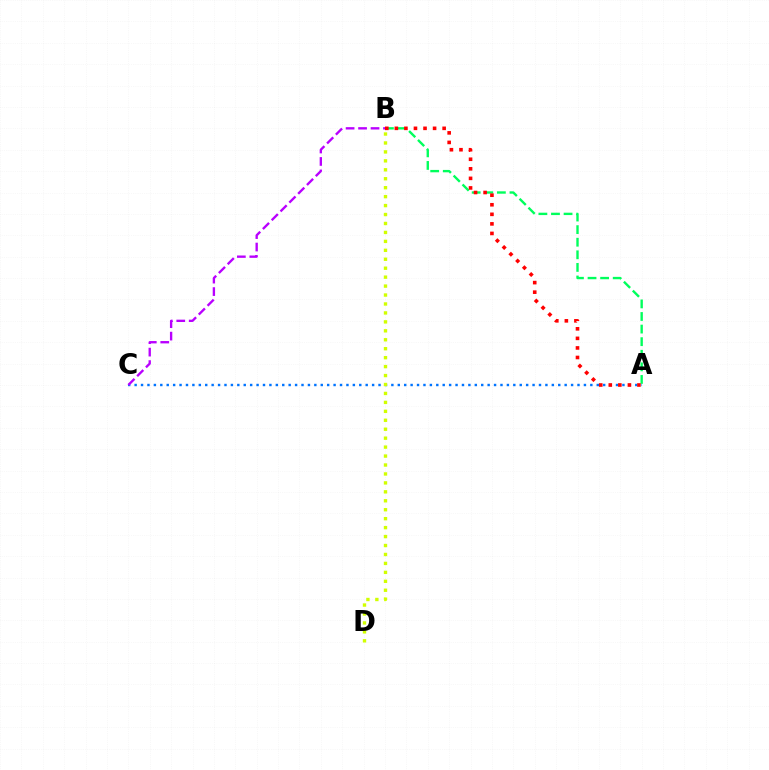{('A', 'C'): [{'color': '#0074ff', 'line_style': 'dotted', 'thickness': 1.74}], ('A', 'B'): [{'color': '#00ff5c', 'line_style': 'dashed', 'thickness': 1.71}, {'color': '#ff0000', 'line_style': 'dotted', 'thickness': 2.6}], ('B', 'C'): [{'color': '#b900ff', 'line_style': 'dashed', 'thickness': 1.69}], ('B', 'D'): [{'color': '#d1ff00', 'line_style': 'dotted', 'thickness': 2.43}]}